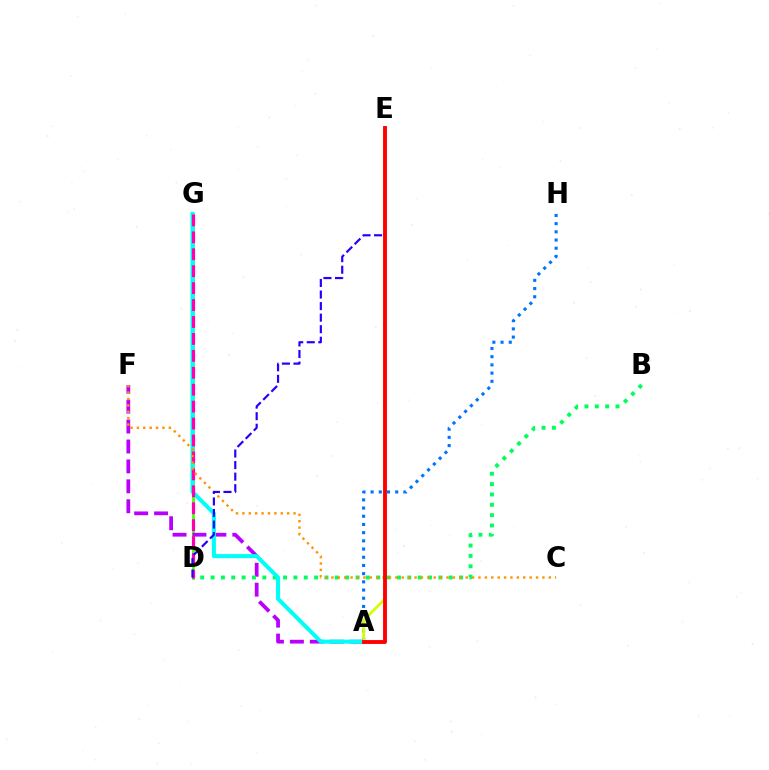{('D', 'G'): [{'color': '#3dff00', 'line_style': 'solid', 'thickness': 1.96}, {'color': '#ff00ac', 'line_style': 'dashed', 'thickness': 2.3}], ('A', 'F'): [{'color': '#b900ff', 'line_style': 'dashed', 'thickness': 2.71}], ('A', 'H'): [{'color': '#0074ff', 'line_style': 'dotted', 'thickness': 2.23}], ('B', 'D'): [{'color': '#00ff5c', 'line_style': 'dotted', 'thickness': 2.81}], ('A', 'G'): [{'color': '#00fff6', 'line_style': 'solid', 'thickness': 2.92}], ('C', 'F'): [{'color': '#ff9400', 'line_style': 'dotted', 'thickness': 1.74}], ('A', 'E'): [{'color': '#d1ff00', 'line_style': 'solid', 'thickness': 1.97}, {'color': '#ff0000', 'line_style': 'solid', 'thickness': 2.79}], ('D', 'E'): [{'color': '#2500ff', 'line_style': 'dashed', 'thickness': 1.57}]}